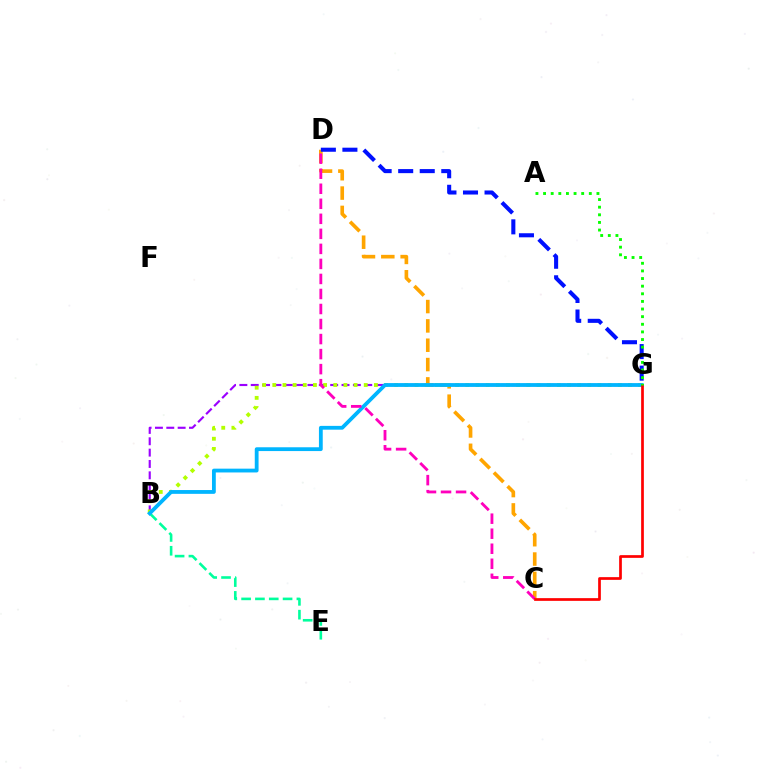{('C', 'D'): [{'color': '#ffa500', 'line_style': 'dashed', 'thickness': 2.63}, {'color': '#ff00bd', 'line_style': 'dashed', 'thickness': 2.04}], ('B', 'E'): [{'color': '#00ff9d', 'line_style': 'dashed', 'thickness': 1.88}], ('D', 'G'): [{'color': '#0010ff', 'line_style': 'dashed', 'thickness': 2.93}], ('B', 'G'): [{'color': '#9b00ff', 'line_style': 'dashed', 'thickness': 1.54}, {'color': '#b3ff00', 'line_style': 'dotted', 'thickness': 2.76}, {'color': '#00b5ff', 'line_style': 'solid', 'thickness': 2.74}], ('C', 'G'): [{'color': '#ff0000', 'line_style': 'solid', 'thickness': 1.95}], ('A', 'G'): [{'color': '#08ff00', 'line_style': 'dotted', 'thickness': 2.07}]}